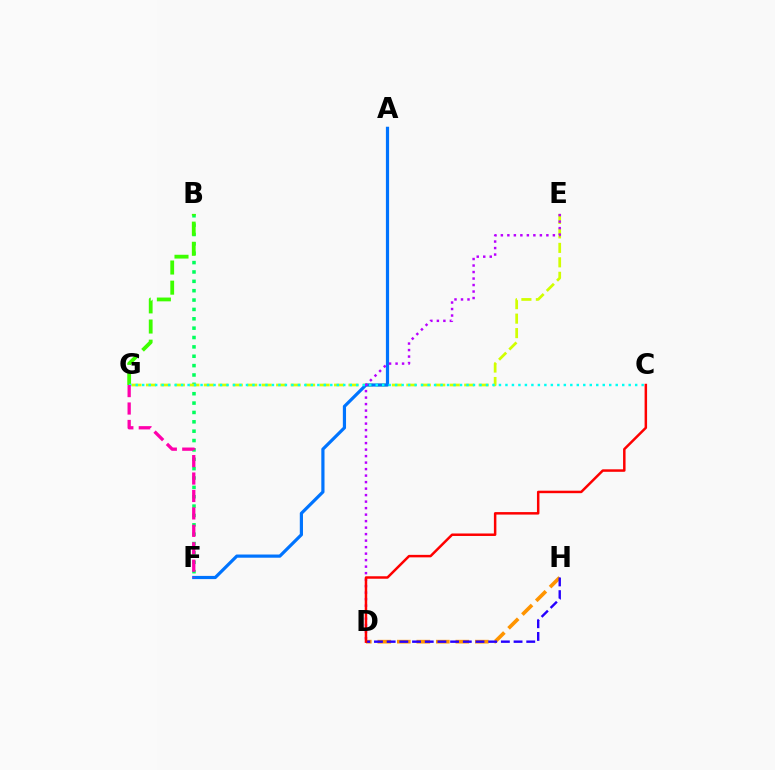{('B', 'F'): [{'color': '#00ff5c', 'line_style': 'dotted', 'thickness': 2.54}], ('D', 'H'): [{'color': '#ff9400', 'line_style': 'dashed', 'thickness': 2.65}, {'color': '#2500ff', 'line_style': 'dashed', 'thickness': 1.72}], ('E', 'G'): [{'color': '#d1ff00', 'line_style': 'dashed', 'thickness': 1.97}], ('A', 'F'): [{'color': '#0074ff', 'line_style': 'solid', 'thickness': 2.3}], ('D', 'E'): [{'color': '#b900ff', 'line_style': 'dotted', 'thickness': 1.77}], ('B', 'G'): [{'color': '#3dff00', 'line_style': 'dashed', 'thickness': 2.74}], ('C', 'G'): [{'color': '#00fff6', 'line_style': 'dotted', 'thickness': 1.76}], ('C', 'D'): [{'color': '#ff0000', 'line_style': 'solid', 'thickness': 1.79}], ('F', 'G'): [{'color': '#ff00ac', 'line_style': 'dashed', 'thickness': 2.37}]}